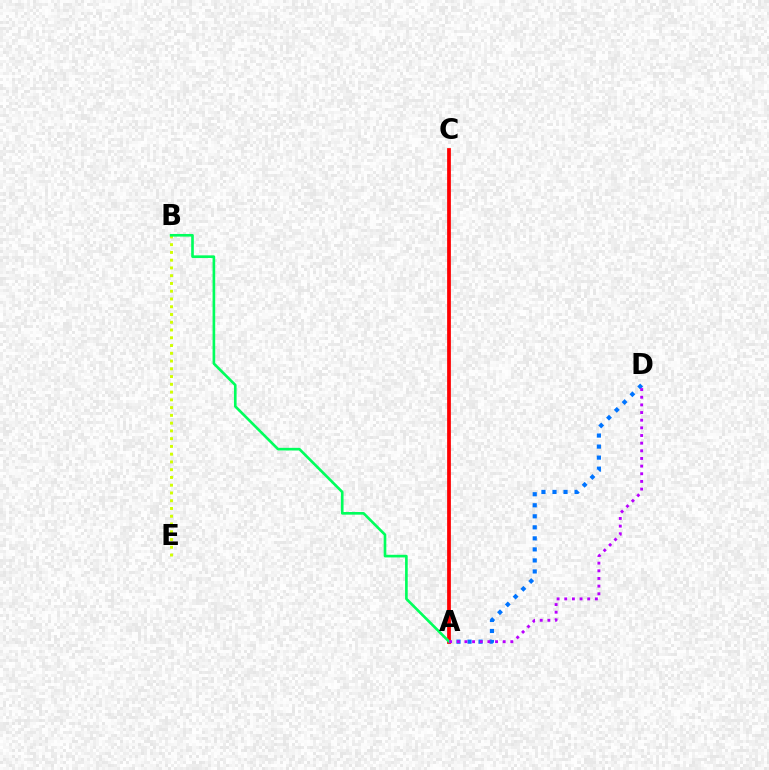{('B', 'E'): [{'color': '#d1ff00', 'line_style': 'dotted', 'thickness': 2.11}], ('A', 'D'): [{'color': '#0074ff', 'line_style': 'dotted', 'thickness': 3.0}, {'color': '#b900ff', 'line_style': 'dotted', 'thickness': 2.08}], ('A', 'C'): [{'color': '#ff0000', 'line_style': 'solid', 'thickness': 2.7}], ('A', 'B'): [{'color': '#00ff5c', 'line_style': 'solid', 'thickness': 1.9}]}